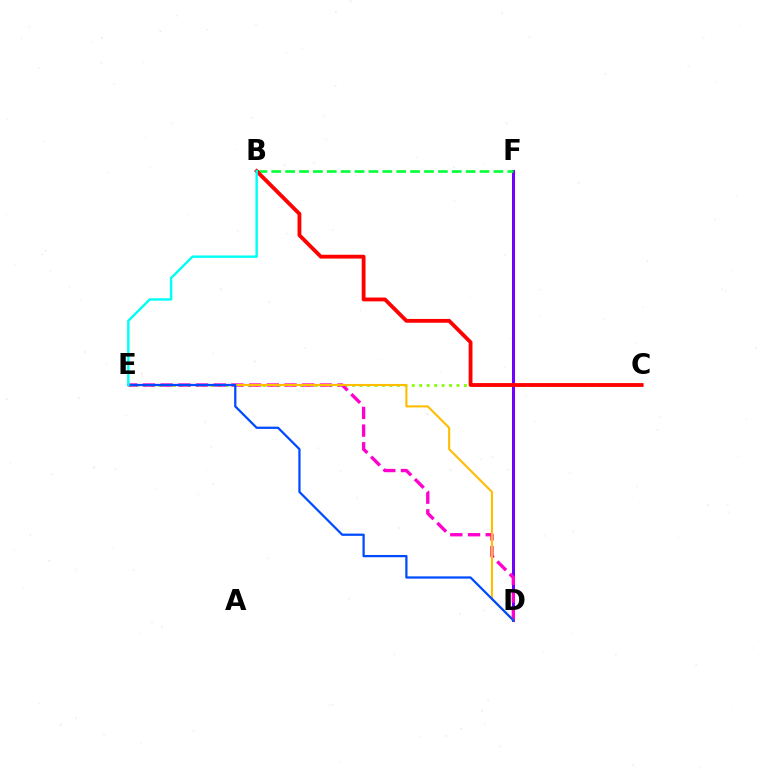{('D', 'F'): [{'color': '#7200ff', 'line_style': 'solid', 'thickness': 2.16}], ('C', 'E'): [{'color': '#84ff00', 'line_style': 'dotted', 'thickness': 2.03}], ('D', 'E'): [{'color': '#ff00cf', 'line_style': 'dashed', 'thickness': 2.4}, {'color': '#ffbd00', 'line_style': 'solid', 'thickness': 1.5}, {'color': '#004bff', 'line_style': 'solid', 'thickness': 1.62}], ('B', 'F'): [{'color': '#00ff39', 'line_style': 'dashed', 'thickness': 1.89}], ('B', 'C'): [{'color': '#ff0000', 'line_style': 'solid', 'thickness': 2.76}], ('B', 'E'): [{'color': '#00fff6', 'line_style': 'solid', 'thickness': 1.73}]}